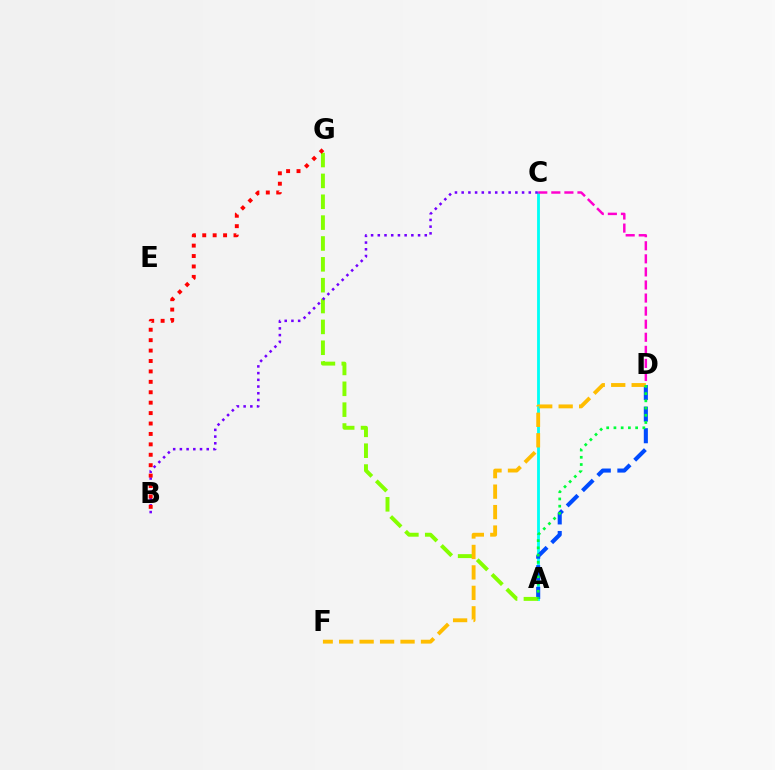{('A', 'C'): [{'color': '#00fff6', 'line_style': 'solid', 'thickness': 2.04}], ('C', 'D'): [{'color': '#ff00cf', 'line_style': 'dashed', 'thickness': 1.78}], ('A', 'D'): [{'color': '#004bff', 'line_style': 'dashed', 'thickness': 2.93}, {'color': '#00ff39', 'line_style': 'dotted', 'thickness': 1.96}], ('A', 'G'): [{'color': '#84ff00', 'line_style': 'dashed', 'thickness': 2.83}], ('D', 'F'): [{'color': '#ffbd00', 'line_style': 'dashed', 'thickness': 2.78}], ('B', 'C'): [{'color': '#7200ff', 'line_style': 'dotted', 'thickness': 1.82}], ('B', 'G'): [{'color': '#ff0000', 'line_style': 'dotted', 'thickness': 2.83}]}